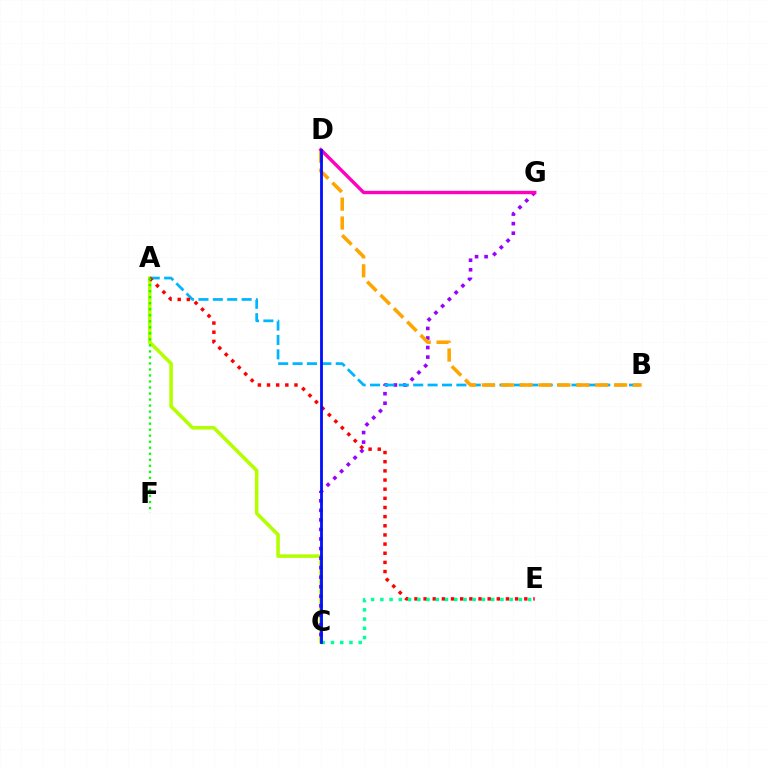{('A', 'C'): [{'color': '#b3ff00', 'line_style': 'solid', 'thickness': 2.56}], ('C', 'G'): [{'color': '#9b00ff', 'line_style': 'dotted', 'thickness': 2.59}], ('A', 'B'): [{'color': '#00b5ff', 'line_style': 'dashed', 'thickness': 1.95}], ('B', 'D'): [{'color': '#ffa500', 'line_style': 'dashed', 'thickness': 2.57}], ('D', 'G'): [{'color': '#ff00bd', 'line_style': 'solid', 'thickness': 2.44}], ('A', 'E'): [{'color': '#ff0000', 'line_style': 'dotted', 'thickness': 2.49}], ('C', 'E'): [{'color': '#00ff9d', 'line_style': 'dotted', 'thickness': 2.51}], ('A', 'F'): [{'color': '#08ff00', 'line_style': 'dotted', 'thickness': 1.64}], ('C', 'D'): [{'color': '#0010ff', 'line_style': 'solid', 'thickness': 2.02}]}